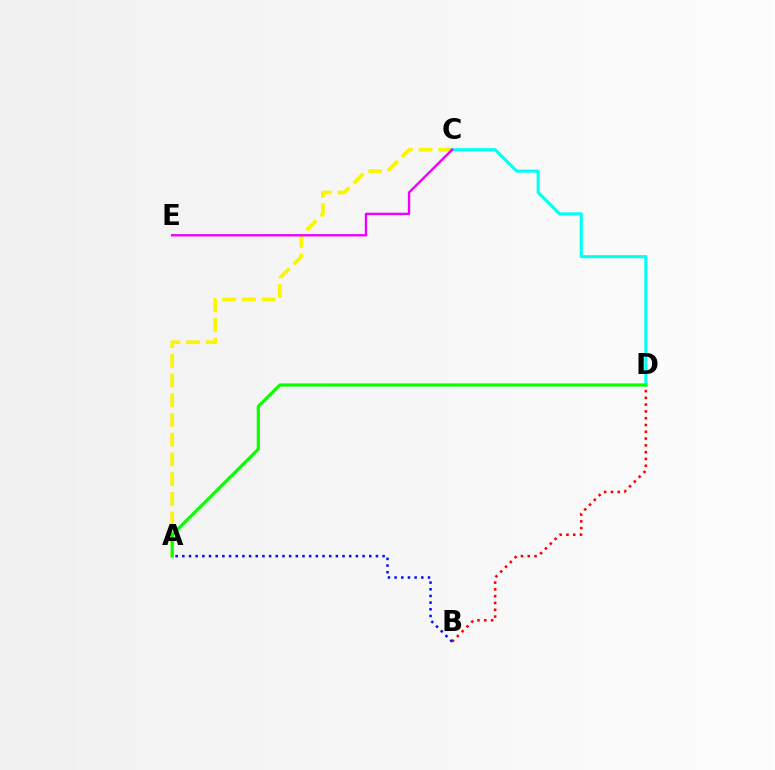{('A', 'C'): [{'color': '#fcf500', 'line_style': 'dashed', 'thickness': 2.68}], ('B', 'D'): [{'color': '#ff0000', 'line_style': 'dotted', 'thickness': 1.84}], ('C', 'D'): [{'color': '#00fff6', 'line_style': 'solid', 'thickness': 2.24}], ('A', 'B'): [{'color': '#0010ff', 'line_style': 'dotted', 'thickness': 1.81}], ('A', 'D'): [{'color': '#08ff00', 'line_style': 'solid', 'thickness': 2.28}], ('C', 'E'): [{'color': '#ee00ff', 'line_style': 'solid', 'thickness': 1.7}]}